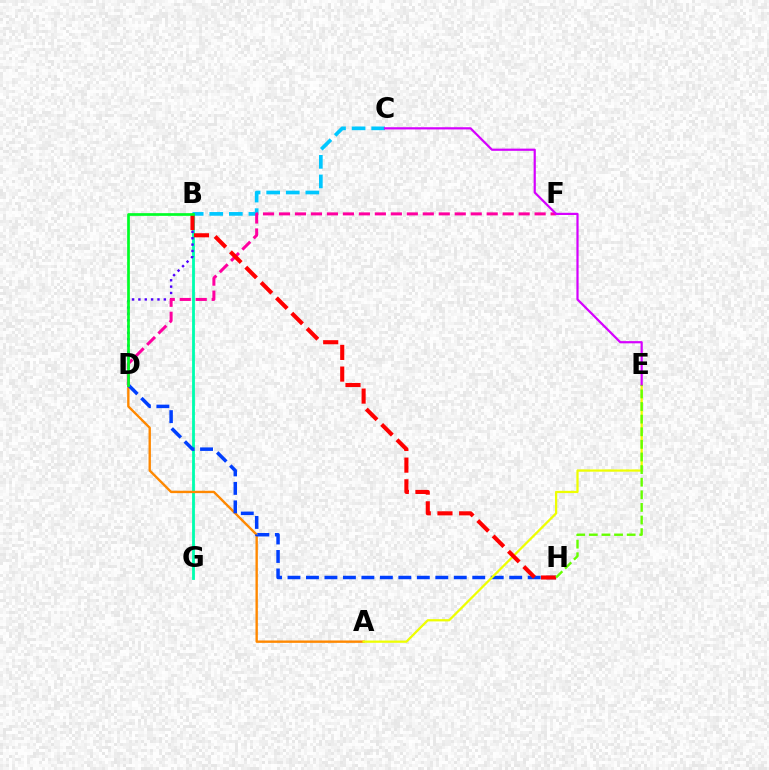{('B', 'G'): [{'color': '#00ffaf', 'line_style': 'solid', 'thickness': 2.03}], ('A', 'D'): [{'color': '#ff8800', 'line_style': 'solid', 'thickness': 1.71}], ('D', 'H'): [{'color': '#003fff', 'line_style': 'dashed', 'thickness': 2.51}], ('B', 'D'): [{'color': '#4f00ff', 'line_style': 'dotted', 'thickness': 1.73}, {'color': '#00ff27', 'line_style': 'solid', 'thickness': 1.95}], ('B', 'C'): [{'color': '#00c7ff', 'line_style': 'dashed', 'thickness': 2.66}], ('A', 'E'): [{'color': '#eeff00', 'line_style': 'solid', 'thickness': 1.62}], ('D', 'F'): [{'color': '#ff00a0', 'line_style': 'dashed', 'thickness': 2.17}], ('B', 'H'): [{'color': '#ff0000', 'line_style': 'dashed', 'thickness': 2.95}], ('C', 'E'): [{'color': '#d600ff', 'line_style': 'solid', 'thickness': 1.59}], ('E', 'H'): [{'color': '#66ff00', 'line_style': 'dashed', 'thickness': 1.71}]}